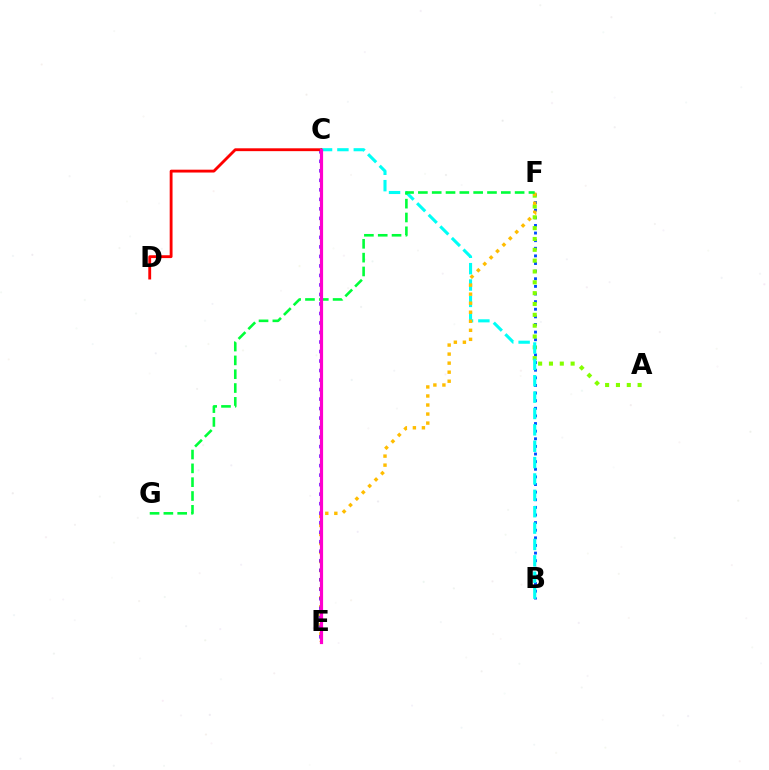{('B', 'F'): [{'color': '#004bff', 'line_style': 'dotted', 'thickness': 2.07}], ('A', 'F'): [{'color': '#84ff00', 'line_style': 'dotted', 'thickness': 2.94}], ('B', 'C'): [{'color': '#00fff6', 'line_style': 'dashed', 'thickness': 2.22}], ('E', 'F'): [{'color': '#ffbd00', 'line_style': 'dotted', 'thickness': 2.46}], ('C', 'E'): [{'color': '#7200ff', 'line_style': 'dotted', 'thickness': 2.58}, {'color': '#ff00cf', 'line_style': 'solid', 'thickness': 2.29}], ('C', 'D'): [{'color': '#ff0000', 'line_style': 'solid', 'thickness': 2.05}], ('F', 'G'): [{'color': '#00ff39', 'line_style': 'dashed', 'thickness': 1.88}]}